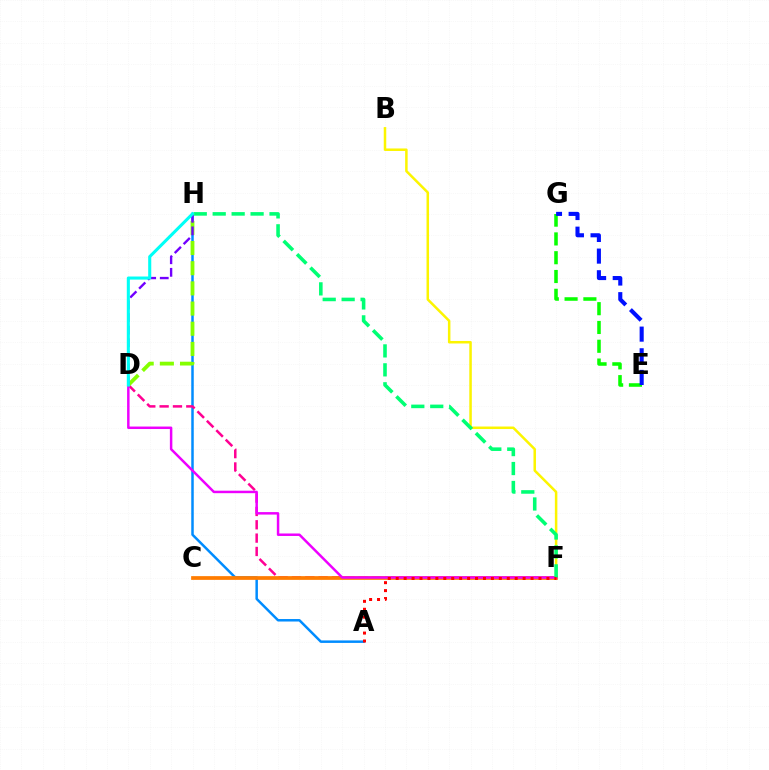{('A', 'H'): [{'color': '#008cff', 'line_style': 'solid', 'thickness': 1.79}], ('D', 'F'): [{'color': '#ff0094', 'line_style': 'dashed', 'thickness': 1.81}, {'color': '#ee00ff', 'line_style': 'solid', 'thickness': 1.79}], ('B', 'F'): [{'color': '#fcf500', 'line_style': 'solid', 'thickness': 1.8}], ('C', 'F'): [{'color': '#ff7c00', 'line_style': 'solid', 'thickness': 2.69}], ('E', 'G'): [{'color': '#08ff00', 'line_style': 'dashed', 'thickness': 2.55}, {'color': '#0010ff', 'line_style': 'dashed', 'thickness': 2.94}], ('F', 'H'): [{'color': '#00ff74', 'line_style': 'dashed', 'thickness': 2.57}], ('A', 'F'): [{'color': '#ff0000', 'line_style': 'dotted', 'thickness': 2.16}], ('D', 'H'): [{'color': '#84ff00', 'line_style': 'dashed', 'thickness': 2.74}, {'color': '#7200ff', 'line_style': 'dashed', 'thickness': 1.71}, {'color': '#00fff6', 'line_style': 'solid', 'thickness': 2.22}]}